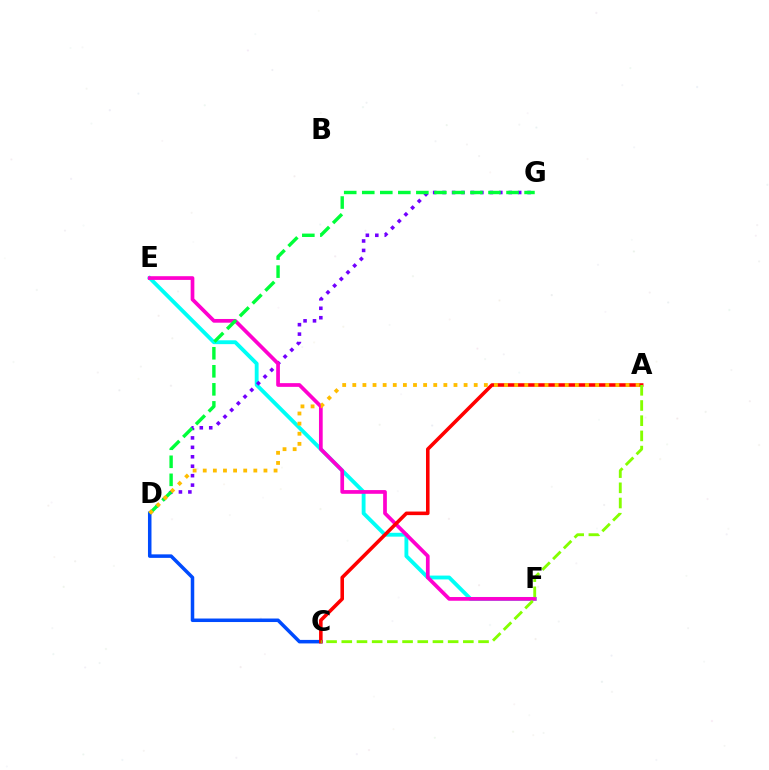{('E', 'F'): [{'color': '#00fff6', 'line_style': 'solid', 'thickness': 2.77}, {'color': '#ff00cf', 'line_style': 'solid', 'thickness': 2.67}], ('D', 'G'): [{'color': '#7200ff', 'line_style': 'dotted', 'thickness': 2.57}, {'color': '#00ff39', 'line_style': 'dashed', 'thickness': 2.45}], ('C', 'D'): [{'color': '#004bff', 'line_style': 'solid', 'thickness': 2.53}], ('A', 'C'): [{'color': '#ff0000', 'line_style': 'solid', 'thickness': 2.57}, {'color': '#84ff00', 'line_style': 'dashed', 'thickness': 2.06}], ('A', 'D'): [{'color': '#ffbd00', 'line_style': 'dotted', 'thickness': 2.75}]}